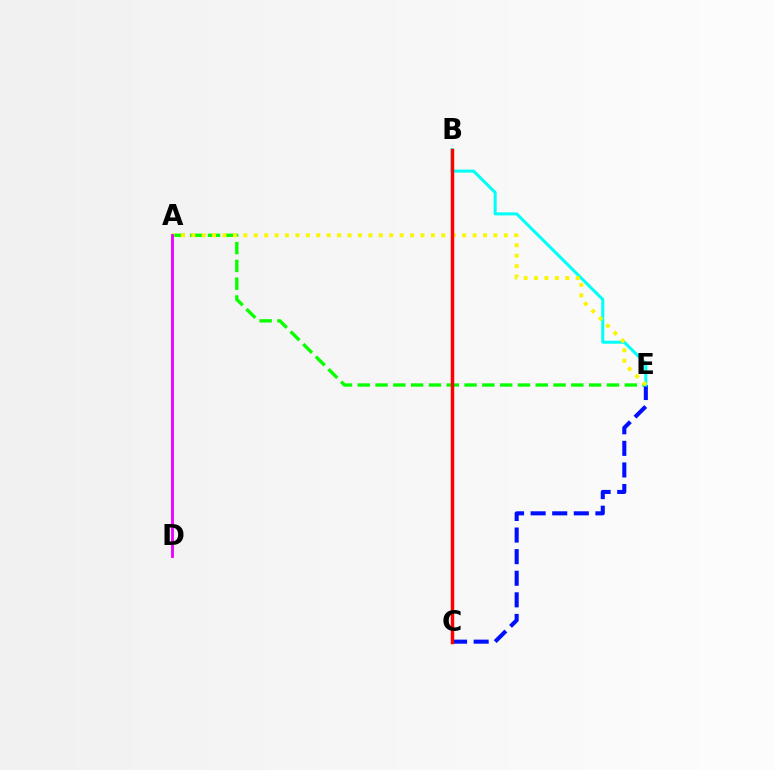{('A', 'E'): [{'color': '#08ff00', 'line_style': 'dashed', 'thickness': 2.42}, {'color': '#fcf500', 'line_style': 'dotted', 'thickness': 2.83}], ('C', 'E'): [{'color': '#0010ff', 'line_style': 'dashed', 'thickness': 2.93}], ('B', 'E'): [{'color': '#00fff6', 'line_style': 'solid', 'thickness': 2.17}], ('A', 'D'): [{'color': '#ee00ff', 'line_style': 'solid', 'thickness': 2.04}], ('B', 'C'): [{'color': '#ff0000', 'line_style': 'solid', 'thickness': 2.48}]}